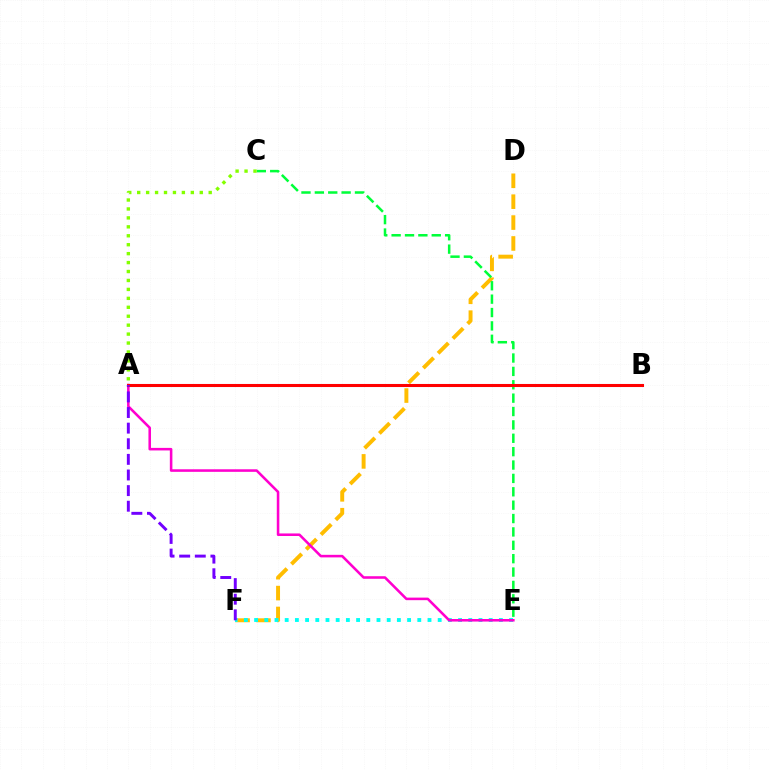{('D', 'F'): [{'color': '#ffbd00', 'line_style': 'dashed', 'thickness': 2.84}], ('E', 'F'): [{'color': '#00fff6', 'line_style': 'dotted', 'thickness': 2.77}], ('A', 'E'): [{'color': '#ff00cf', 'line_style': 'solid', 'thickness': 1.85}], ('A', 'B'): [{'color': '#004bff', 'line_style': 'solid', 'thickness': 2.18}, {'color': '#ff0000', 'line_style': 'solid', 'thickness': 2.19}], ('C', 'E'): [{'color': '#00ff39', 'line_style': 'dashed', 'thickness': 1.82}], ('A', 'F'): [{'color': '#7200ff', 'line_style': 'dashed', 'thickness': 2.12}], ('A', 'C'): [{'color': '#84ff00', 'line_style': 'dotted', 'thickness': 2.43}]}